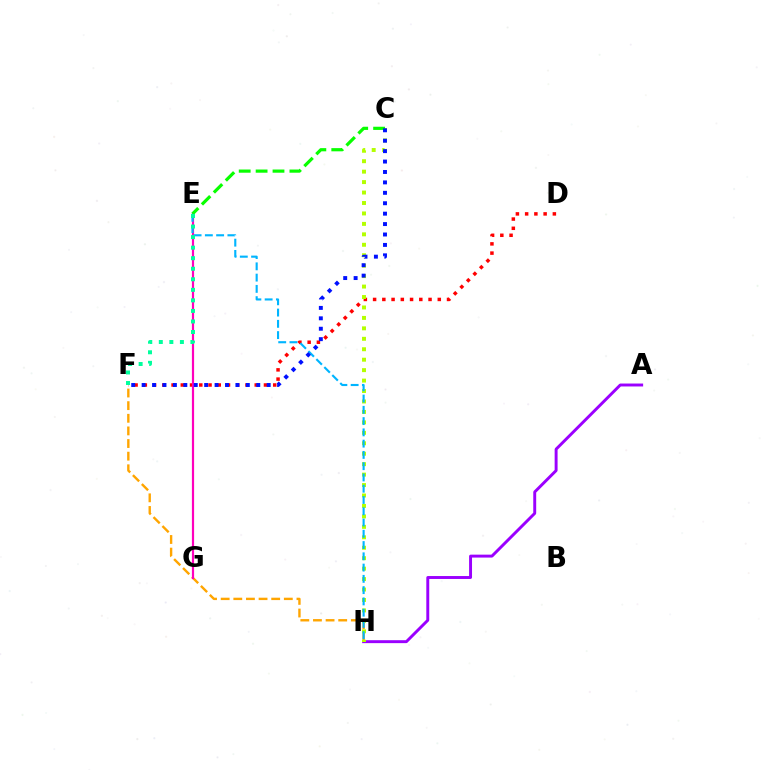{('A', 'H'): [{'color': '#9b00ff', 'line_style': 'solid', 'thickness': 2.11}], ('F', 'H'): [{'color': '#ffa500', 'line_style': 'dashed', 'thickness': 1.72}], ('D', 'F'): [{'color': '#ff0000', 'line_style': 'dotted', 'thickness': 2.51}], ('E', 'G'): [{'color': '#ff00bd', 'line_style': 'solid', 'thickness': 1.58}], ('C', 'H'): [{'color': '#b3ff00', 'line_style': 'dotted', 'thickness': 2.84}], ('C', 'E'): [{'color': '#08ff00', 'line_style': 'dashed', 'thickness': 2.3}], ('E', 'H'): [{'color': '#00b5ff', 'line_style': 'dashed', 'thickness': 1.53}], ('C', 'F'): [{'color': '#0010ff', 'line_style': 'dotted', 'thickness': 2.83}], ('E', 'F'): [{'color': '#00ff9d', 'line_style': 'dotted', 'thickness': 2.87}]}